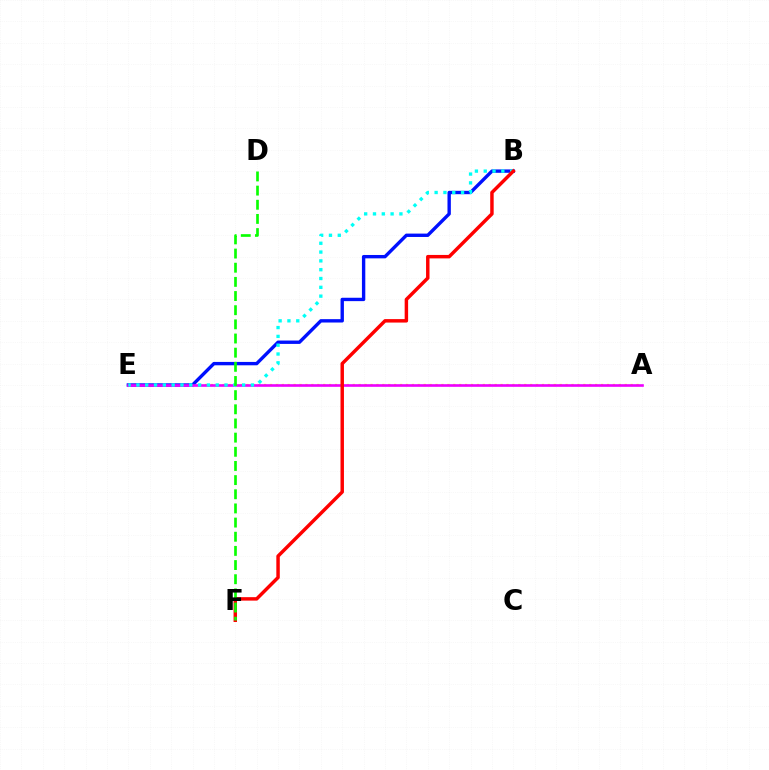{('A', 'E'): [{'color': '#fcf500', 'line_style': 'dotted', 'thickness': 1.61}, {'color': '#ee00ff', 'line_style': 'solid', 'thickness': 1.9}], ('B', 'E'): [{'color': '#0010ff', 'line_style': 'solid', 'thickness': 2.43}, {'color': '#00fff6', 'line_style': 'dotted', 'thickness': 2.39}], ('B', 'F'): [{'color': '#ff0000', 'line_style': 'solid', 'thickness': 2.49}], ('D', 'F'): [{'color': '#08ff00', 'line_style': 'dashed', 'thickness': 1.92}]}